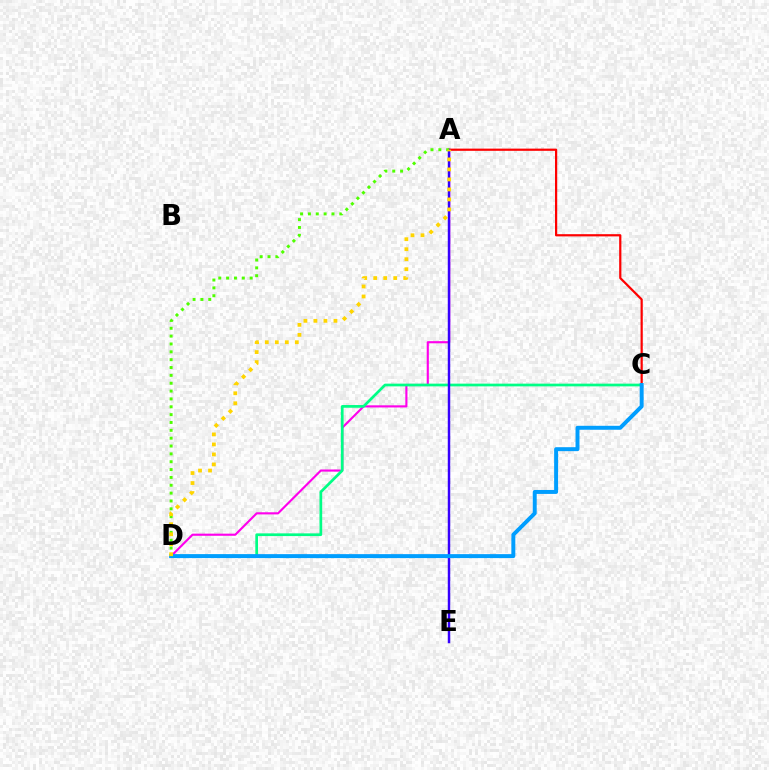{('A', 'D'): [{'color': '#ff00ed', 'line_style': 'solid', 'thickness': 1.54}, {'color': '#4fff00', 'line_style': 'dotted', 'thickness': 2.13}, {'color': '#ffd500', 'line_style': 'dotted', 'thickness': 2.72}], ('A', 'C'): [{'color': '#ff0000', 'line_style': 'solid', 'thickness': 1.59}], ('C', 'D'): [{'color': '#00ff86', 'line_style': 'solid', 'thickness': 1.96}, {'color': '#009eff', 'line_style': 'solid', 'thickness': 2.85}], ('A', 'E'): [{'color': '#3700ff', 'line_style': 'solid', 'thickness': 1.76}]}